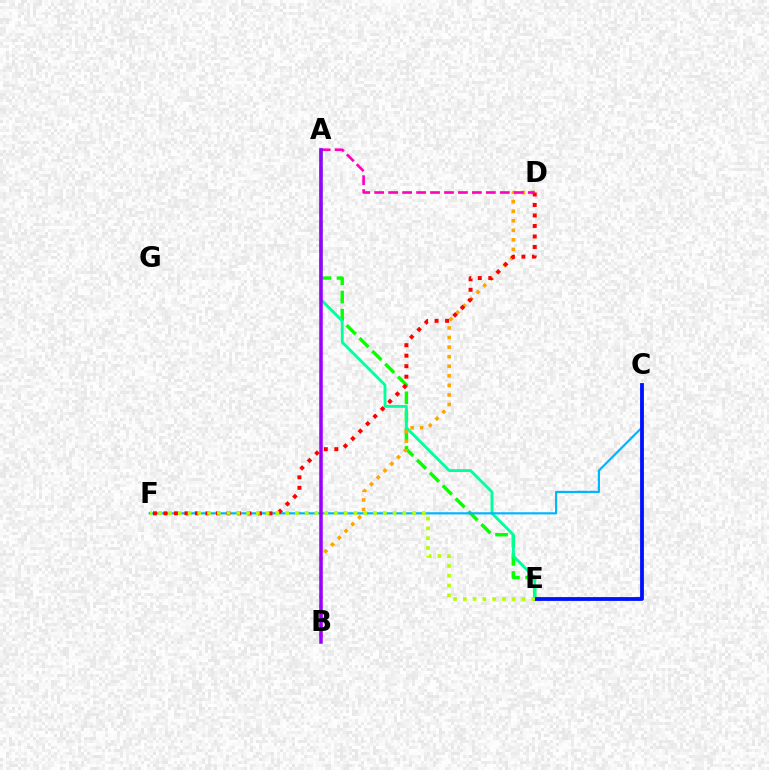{('A', 'E'): [{'color': '#08ff00', 'line_style': 'dashed', 'thickness': 2.47}, {'color': '#00ff9d', 'line_style': 'solid', 'thickness': 2.06}], ('C', 'F'): [{'color': '#00b5ff', 'line_style': 'solid', 'thickness': 1.57}], ('B', 'D'): [{'color': '#ffa500', 'line_style': 'dotted', 'thickness': 2.6}], ('D', 'F'): [{'color': '#ff0000', 'line_style': 'dotted', 'thickness': 2.85}], ('A', 'D'): [{'color': '#ff00bd', 'line_style': 'dashed', 'thickness': 1.9}], ('C', 'E'): [{'color': '#0010ff', 'line_style': 'solid', 'thickness': 2.74}], ('E', 'F'): [{'color': '#b3ff00', 'line_style': 'dotted', 'thickness': 2.65}], ('A', 'B'): [{'color': '#9b00ff', 'line_style': 'solid', 'thickness': 2.54}]}